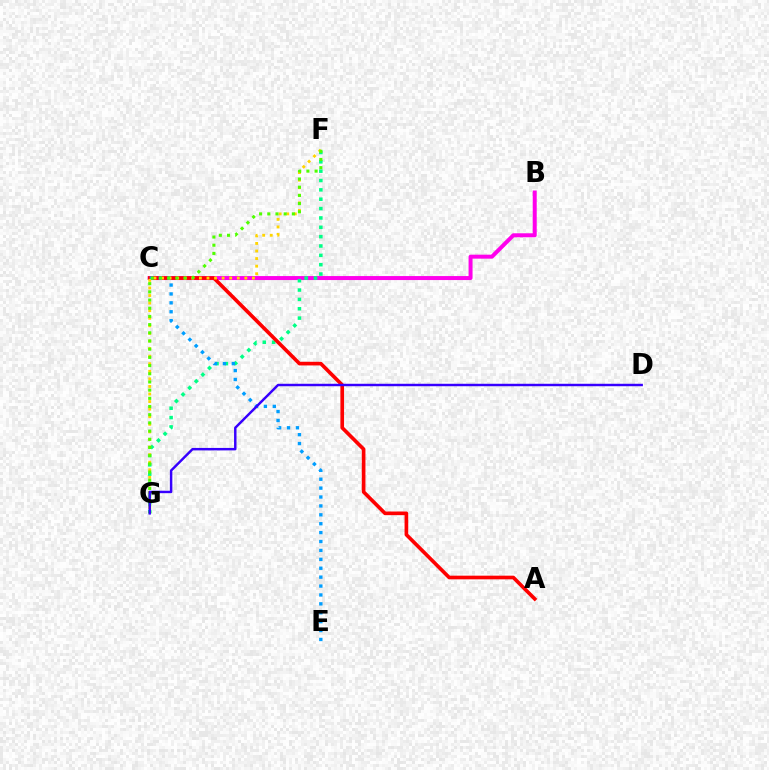{('B', 'C'): [{'color': '#ff00ed', 'line_style': 'solid', 'thickness': 2.87}], ('F', 'G'): [{'color': '#00ff86', 'line_style': 'dotted', 'thickness': 2.54}, {'color': '#ffd500', 'line_style': 'dotted', 'thickness': 2.06}, {'color': '#4fff00', 'line_style': 'dotted', 'thickness': 2.23}], ('A', 'C'): [{'color': '#ff0000', 'line_style': 'solid', 'thickness': 2.63}], ('C', 'E'): [{'color': '#009eff', 'line_style': 'dotted', 'thickness': 2.42}], ('D', 'G'): [{'color': '#3700ff', 'line_style': 'solid', 'thickness': 1.77}]}